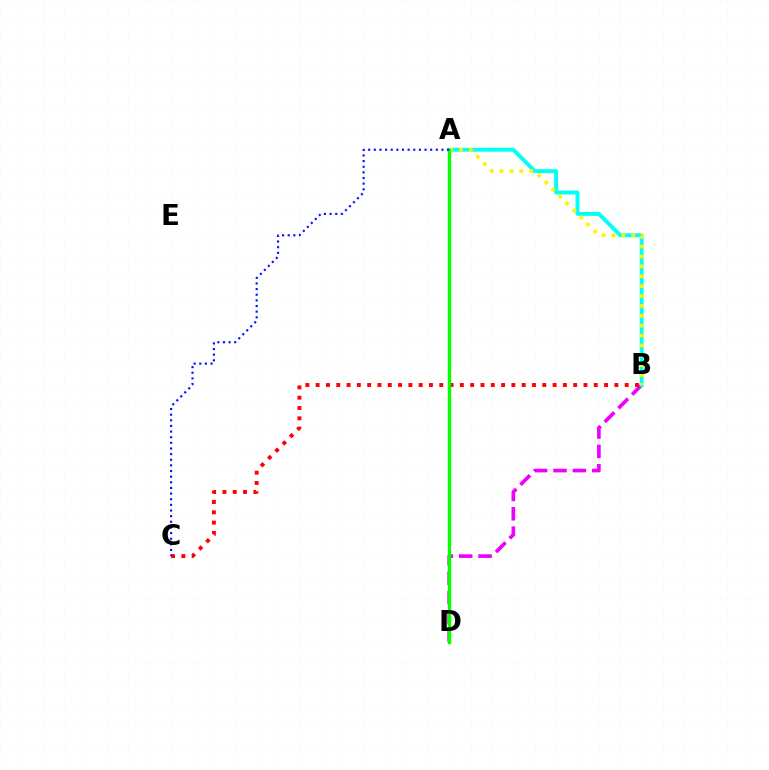{('B', 'D'): [{'color': '#ee00ff', 'line_style': 'dashed', 'thickness': 2.63}], ('B', 'C'): [{'color': '#ff0000', 'line_style': 'dotted', 'thickness': 2.8}], ('A', 'B'): [{'color': '#00fff6', 'line_style': 'solid', 'thickness': 2.82}, {'color': '#fcf500', 'line_style': 'dotted', 'thickness': 2.69}], ('A', 'D'): [{'color': '#08ff00', 'line_style': 'solid', 'thickness': 2.45}], ('A', 'C'): [{'color': '#0010ff', 'line_style': 'dotted', 'thickness': 1.53}]}